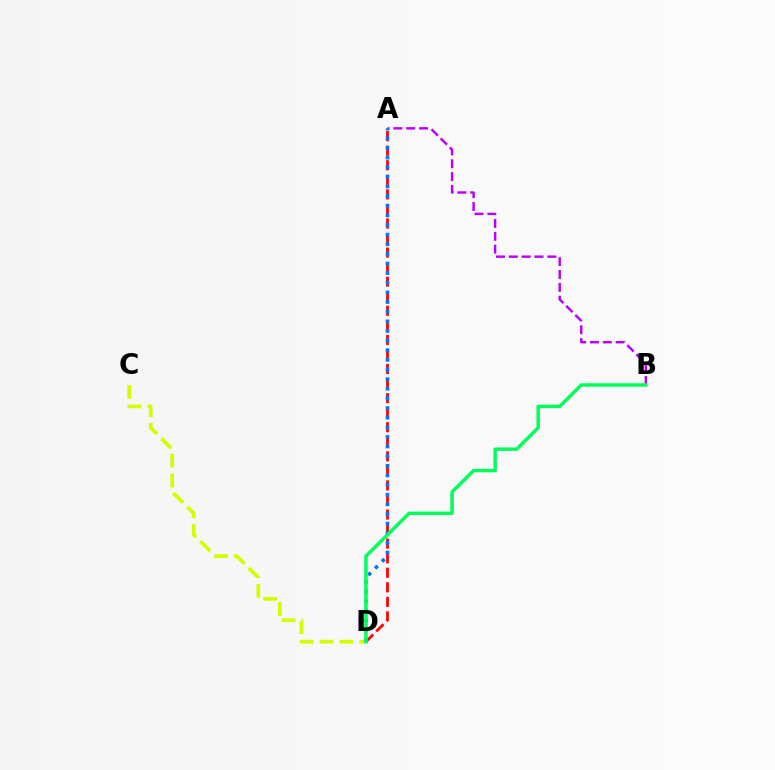{('C', 'D'): [{'color': '#d1ff00', 'line_style': 'dashed', 'thickness': 2.7}], ('A', 'D'): [{'color': '#ff0000', 'line_style': 'dashed', 'thickness': 1.98}, {'color': '#0074ff', 'line_style': 'dotted', 'thickness': 2.62}], ('A', 'B'): [{'color': '#b900ff', 'line_style': 'dashed', 'thickness': 1.75}], ('B', 'D'): [{'color': '#00ff5c', 'line_style': 'solid', 'thickness': 2.49}]}